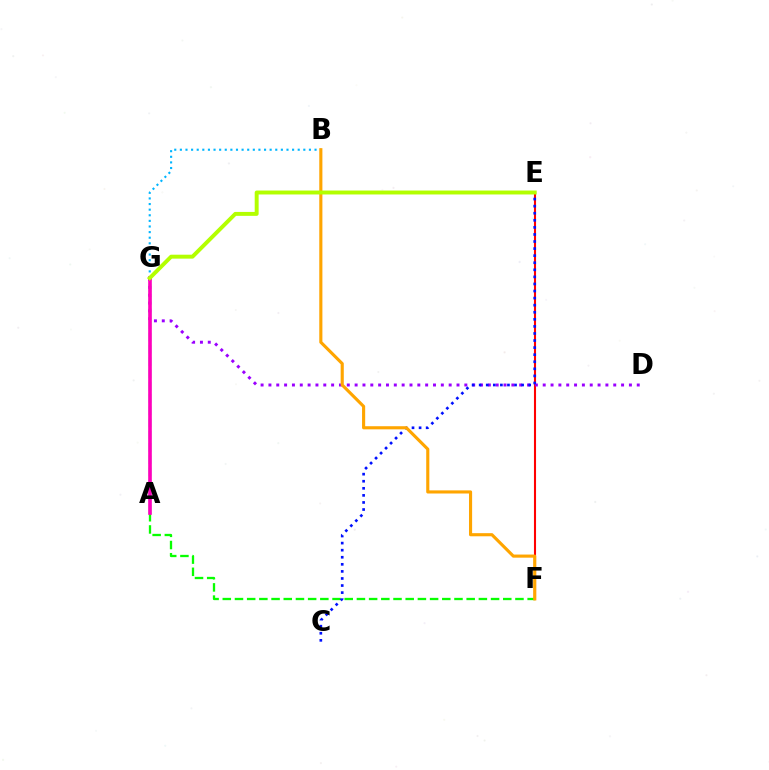{('E', 'F'): [{'color': '#ff0000', 'line_style': 'solid', 'thickness': 1.51}], ('B', 'G'): [{'color': '#00b5ff', 'line_style': 'dotted', 'thickness': 1.52}], ('A', 'F'): [{'color': '#08ff00', 'line_style': 'dashed', 'thickness': 1.66}], ('D', 'G'): [{'color': '#9b00ff', 'line_style': 'dotted', 'thickness': 2.13}], ('A', 'G'): [{'color': '#00ff9d', 'line_style': 'dashed', 'thickness': 1.67}, {'color': '#ff00bd', 'line_style': 'solid', 'thickness': 2.61}], ('C', 'E'): [{'color': '#0010ff', 'line_style': 'dotted', 'thickness': 1.92}], ('B', 'F'): [{'color': '#ffa500', 'line_style': 'solid', 'thickness': 2.25}], ('E', 'G'): [{'color': '#b3ff00', 'line_style': 'solid', 'thickness': 2.83}]}